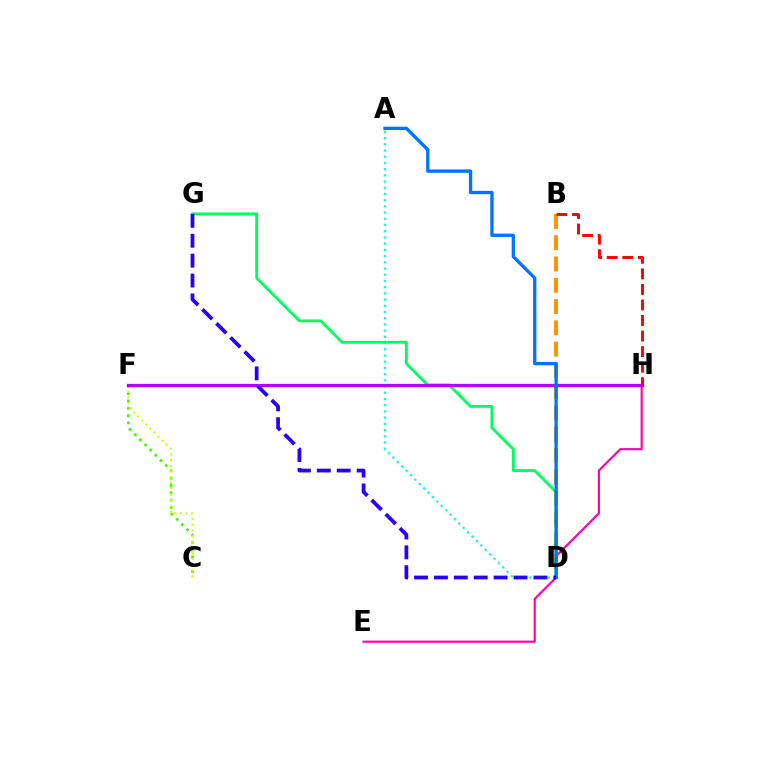{('A', 'D'): [{'color': '#00fff6', 'line_style': 'dotted', 'thickness': 1.69}, {'color': '#0074ff', 'line_style': 'solid', 'thickness': 2.39}], ('B', 'D'): [{'color': '#ff9400', 'line_style': 'dashed', 'thickness': 2.89}], ('C', 'F'): [{'color': '#3dff00', 'line_style': 'dotted', 'thickness': 1.98}, {'color': '#d1ff00', 'line_style': 'dotted', 'thickness': 1.56}], ('E', 'H'): [{'color': '#ff00ac', 'line_style': 'solid', 'thickness': 1.55}], ('D', 'G'): [{'color': '#00ff5c', 'line_style': 'solid', 'thickness': 2.05}, {'color': '#2500ff', 'line_style': 'dashed', 'thickness': 2.7}], ('F', 'H'): [{'color': '#b900ff', 'line_style': 'solid', 'thickness': 2.34}], ('B', 'H'): [{'color': '#ff0000', 'line_style': 'dashed', 'thickness': 2.11}]}